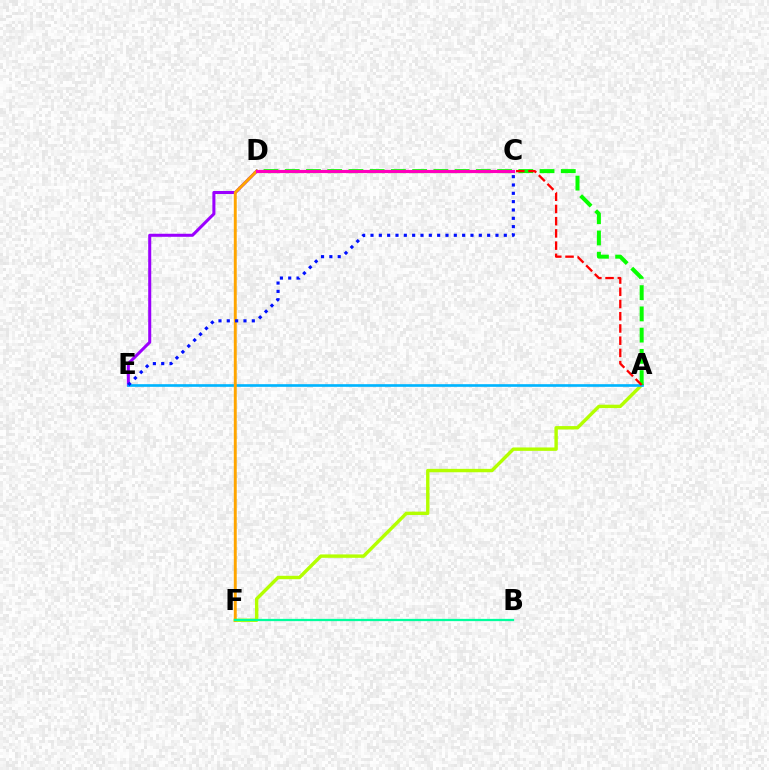{('A', 'F'): [{'color': '#b3ff00', 'line_style': 'solid', 'thickness': 2.45}], ('D', 'E'): [{'color': '#9b00ff', 'line_style': 'solid', 'thickness': 2.19}], ('A', 'E'): [{'color': '#00b5ff', 'line_style': 'solid', 'thickness': 1.91}], ('D', 'F'): [{'color': '#ffa500', 'line_style': 'solid', 'thickness': 2.1}], ('A', 'D'): [{'color': '#08ff00', 'line_style': 'dashed', 'thickness': 2.88}], ('B', 'F'): [{'color': '#00ff9d', 'line_style': 'solid', 'thickness': 1.63}], ('C', 'E'): [{'color': '#0010ff', 'line_style': 'dotted', 'thickness': 2.26}], ('C', 'D'): [{'color': '#ff00bd', 'line_style': 'solid', 'thickness': 2.27}], ('A', 'C'): [{'color': '#ff0000', 'line_style': 'dashed', 'thickness': 1.66}]}